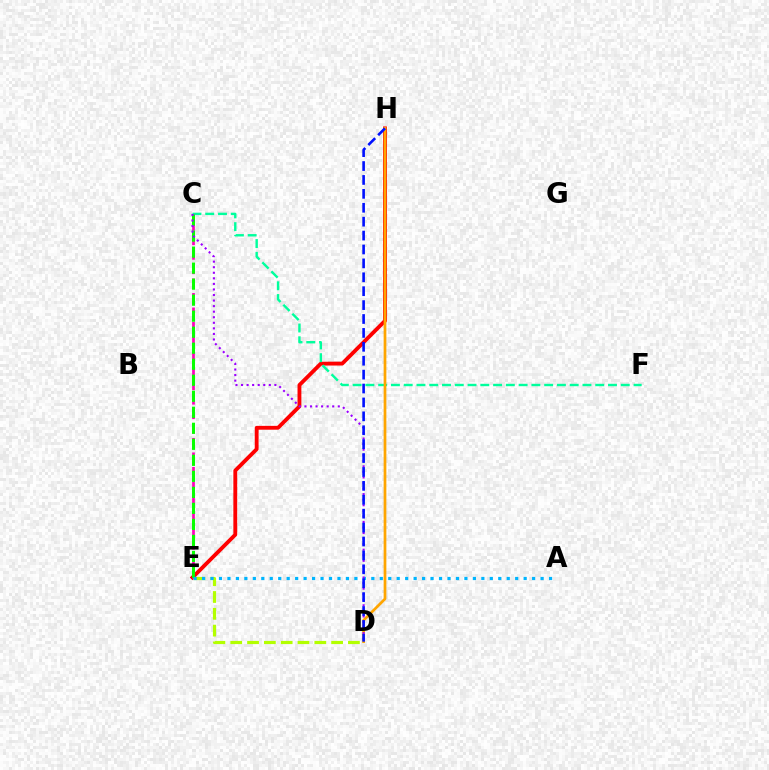{('E', 'H'): [{'color': '#ff0000', 'line_style': 'solid', 'thickness': 2.77}], ('C', 'F'): [{'color': '#00ff9d', 'line_style': 'dashed', 'thickness': 1.73}], ('C', 'E'): [{'color': '#ff00bd', 'line_style': 'dashed', 'thickness': 1.97}, {'color': '#08ff00', 'line_style': 'dashed', 'thickness': 2.18}], ('D', 'E'): [{'color': '#b3ff00', 'line_style': 'dashed', 'thickness': 2.28}], ('A', 'E'): [{'color': '#00b5ff', 'line_style': 'dotted', 'thickness': 2.3}], ('D', 'H'): [{'color': '#ffa500', 'line_style': 'solid', 'thickness': 1.96}, {'color': '#0010ff', 'line_style': 'dashed', 'thickness': 1.89}], ('C', 'D'): [{'color': '#9b00ff', 'line_style': 'dotted', 'thickness': 1.51}]}